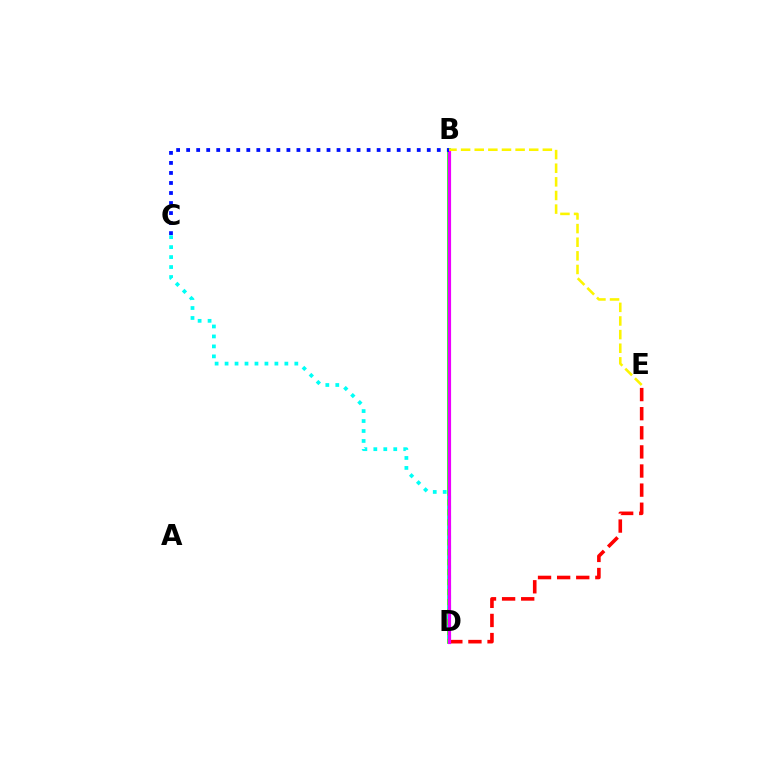{('B', 'D'): [{'color': '#08ff00', 'line_style': 'solid', 'thickness': 2.59}, {'color': '#ee00ff', 'line_style': 'solid', 'thickness': 2.28}], ('D', 'E'): [{'color': '#ff0000', 'line_style': 'dashed', 'thickness': 2.6}], ('C', 'D'): [{'color': '#00fff6', 'line_style': 'dotted', 'thickness': 2.71}], ('B', 'E'): [{'color': '#fcf500', 'line_style': 'dashed', 'thickness': 1.85}], ('B', 'C'): [{'color': '#0010ff', 'line_style': 'dotted', 'thickness': 2.72}]}